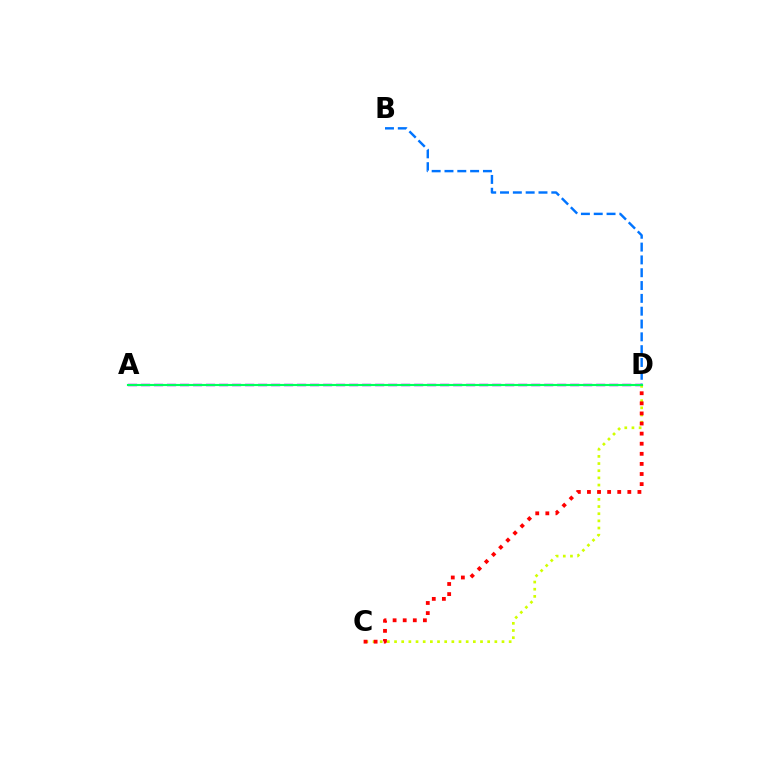{('A', 'D'): [{'color': '#b900ff', 'line_style': 'dashed', 'thickness': 1.77}, {'color': '#00ff5c', 'line_style': 'solid', 'thickness': 1.53}], ('B', 'D'): [{'color': '#0074ff', 'line_style': 'dashed', 'thickness': 1.74}], ('C', 'D'): [{'color': '#d1ff00', 'line_style': 'dotted', 'thickness': 1.95}, {'color': '#ff0000', 'line_style': 'dotted', 'thickness': 2.74}]}